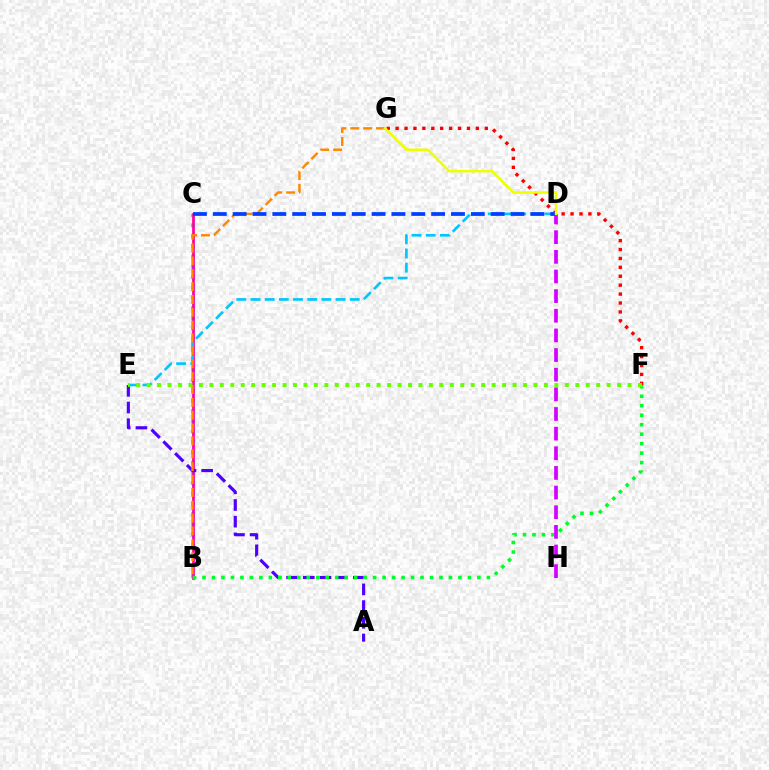{('B', 'C'): [{'color': '#00ffaf', 'line_style': 'dotted', 'thickness': 2.8}, {'color': '#ff00a0', 'line_style': 'solid', 'thickness': 1.96}], ('F', 'G'): [{'color': '#ff0000', 'line_style': 'dotted', 'thickness': 2.42}], ('A', 'E'): [{'color': '#4f00ff', 'line_style': 'dashed', 'thickness': 2.27}], ('B', 'F'): [{'color': '#00ff27', 'line_style': 'dotted', 'thickness': 2.58}], ('D', 'E'): [{'color': '#00c7ff', 'line_style': 'dashed', 'thickness': 1.93}], ('B', 'G'): [{'color': '#ff8800', 'line_style': 'dashed', 'thickness': 1.75}], ('E', 'F'): [{'color': '#66ff00', 'line_style': 'dotted', 'thickness': 2.84}], ('D', 'H'): [{'color': '#d600ff', 'line_style': 'dashed', 'thickness': 2.67}], ('C', 'D'): [{'color': '#003fff', 'line_style': 'dashed', 'thickness': 2.7}], ('D', 'G'): [{'color': '#eeff00', 'line_style': 'solid', 'thickness': 1.83}]}